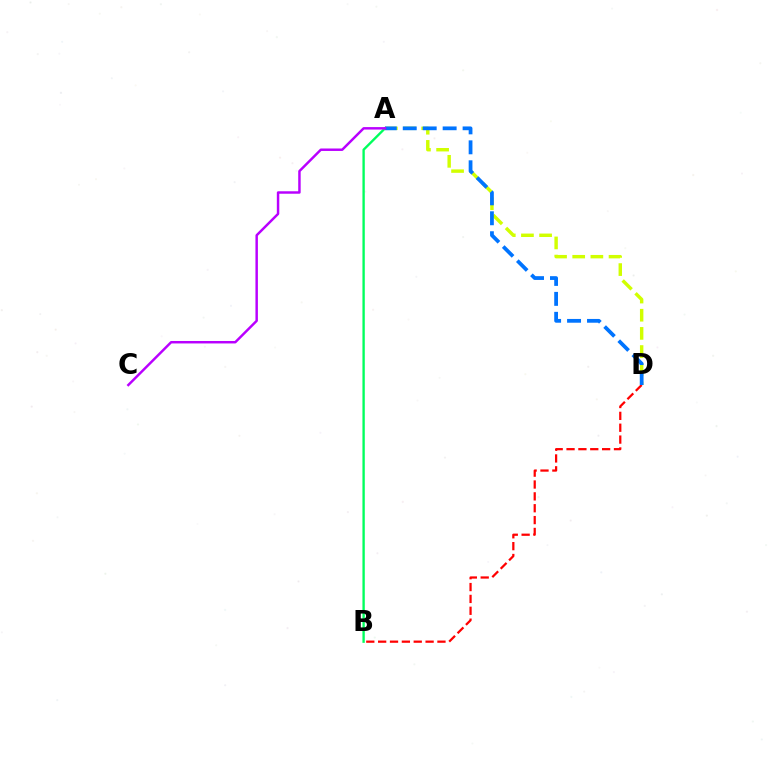{('A', 'D'): [{'color': '#d1ff00', 'line_style': 'dashed', 'thickness': 2.47}, {'color': '#0074ff', 'line_style': 'dashed', 'thickness': 2.71}], ('A', 'B'): [{'color': '#00ff5c', 'line_style': 'solid', 'thickness': 1.7}], ('B', 'D'): [{'color': '#ff0000', 'line_style': 'dashed', 'thickness': 1.61}], ('A', 'C'): [{'color': '#b900ff', 'line_style': 'solid', 'thickness': 1.77}]}